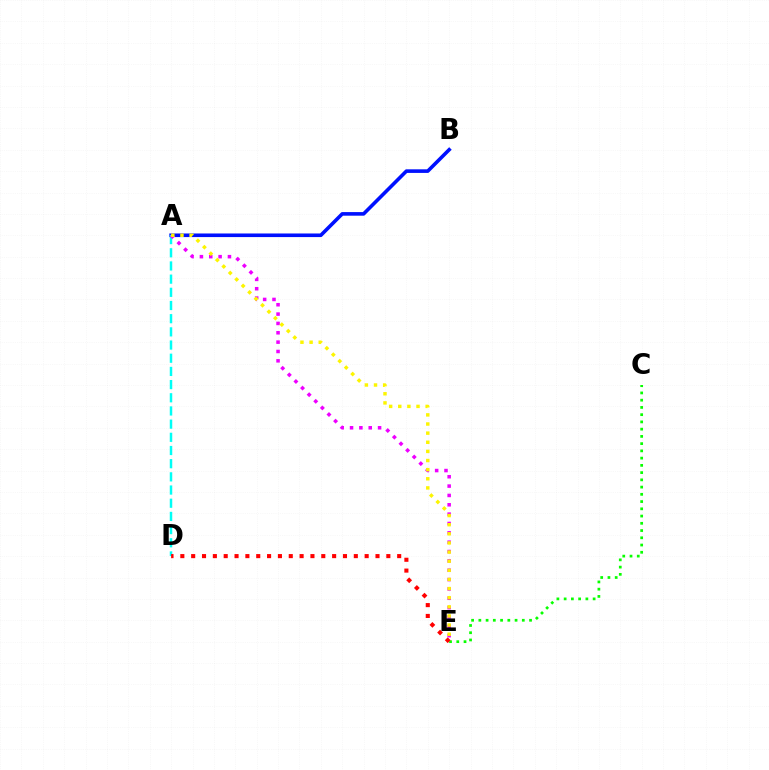{('A', 'B'): [{'color': '#0010ff', 'line_style': 'solid', 'thickness': 2.6}], ('A', 'D'): [{'color': '#00fff6', 'line_style': 'dashed', 'thickness': 1.79}], ('A', 'E'): [{'color': '#ee00ff', 'line_style': 'dotted', 'thickness': 2.54}, {'color': '#fcf500', 'line_style': 'dotted', 'thickness': 2.48}], ('C', 'E'): [{'color': '#08ff00', 'line_style': 'dotted', 'thickness': 1.97}], ('D', 'E'): [{'color': '#ff0000', 'line_style': 'dotted', 'thickness': 2.95}]}